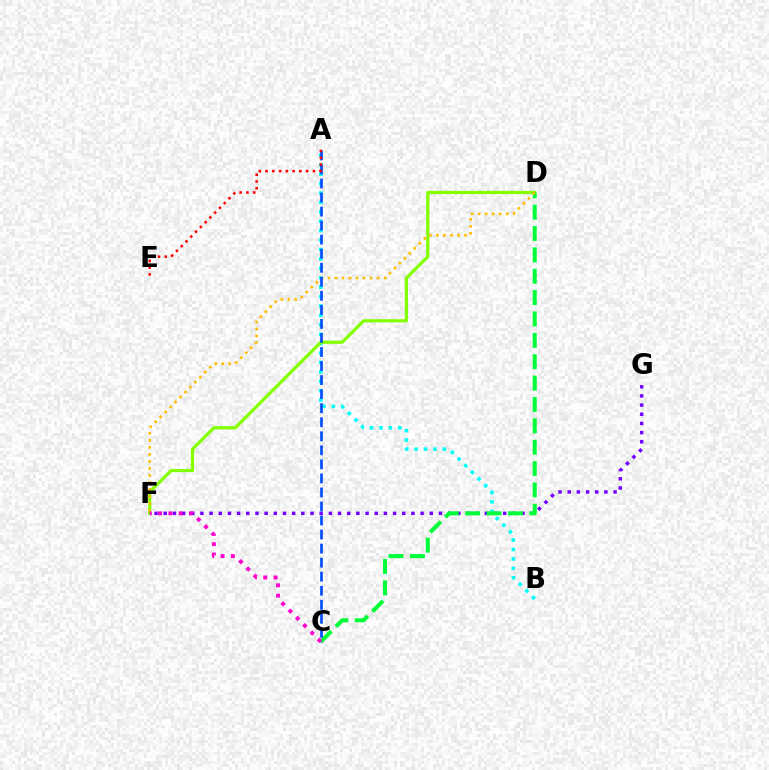{('A', 'B'): [{'color': '#00fff6', 'line_style': 'dotted', 'thickness': 2.56}], ('D', 'F'): [{'color': '#84ff00', 'line_style': 'solid', 'thickness': 2.32}, {'color': '#ffbd00', 'line_style': 'dotted', 'thickness': 1.9}], ('F', 'G'): [{'color': '#7200ff', 'line_style': 'dotted', 'thickness': 2.49}], ('C', 'D'): [{'color': '#00ff39', 'line_style': 'dashed', 'thickness': 2.9}], ('A', 'C'): [{'color': '#004bff', 'line_style': 'dashed', 'thickness': 1.91}], ('C', 'F'): [{'color': '#ff00cf', 'line_style': 'dotted', 'thickness': 2.8}], ('A', 'E'): [{'color': '#ff0000', 'line_style': 'dotted', 'thickness': 1.84}]}